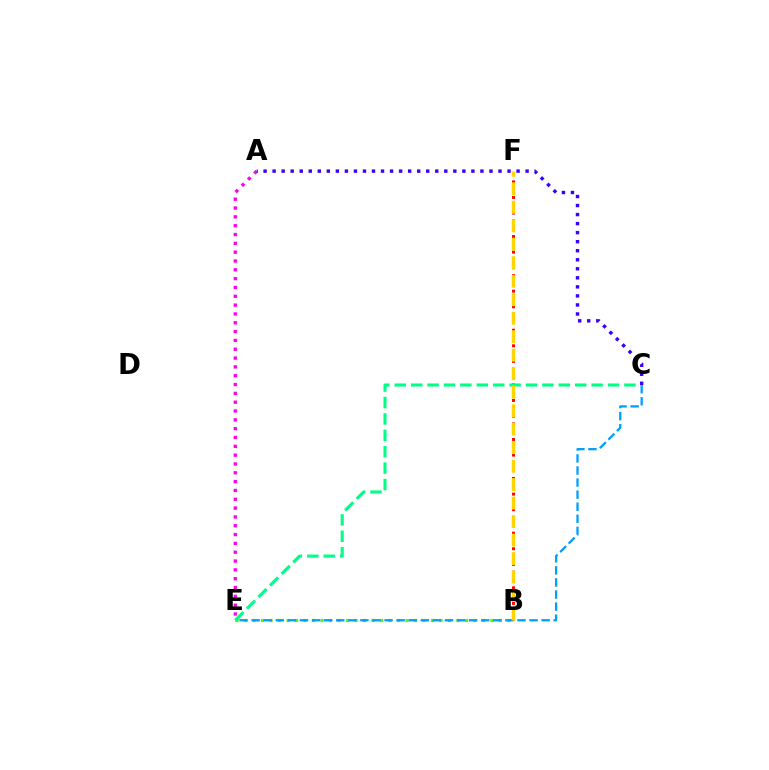{('B', 'E'): [{'color': '#4fff00', 'line_style': 'dotted', 'thickness': 2.31}], ('B', 'F'): [{'color': '#ff0000', 'line_style': 'dotted', 'thickness': 2.12}, {'color': '#ffd500', 'line_style': 'dashed', 'thickness': 2.51}], ('C', 'E'): [{'color': '#009eff', 'line_style': 'dashed', 'thickness': 1.64}, {'color': '#00ff86', 'line_style': 'dashed', 'thickness': 2.23}], ('A', 'E'): [{'color': '#ff00ed', 'line_style': 'dotted', 'thickness': 2.4}], ('A', 'C'): [{'color': '#3700ff', 'line_style': 'dotted', 'thickness': 2.46}]}